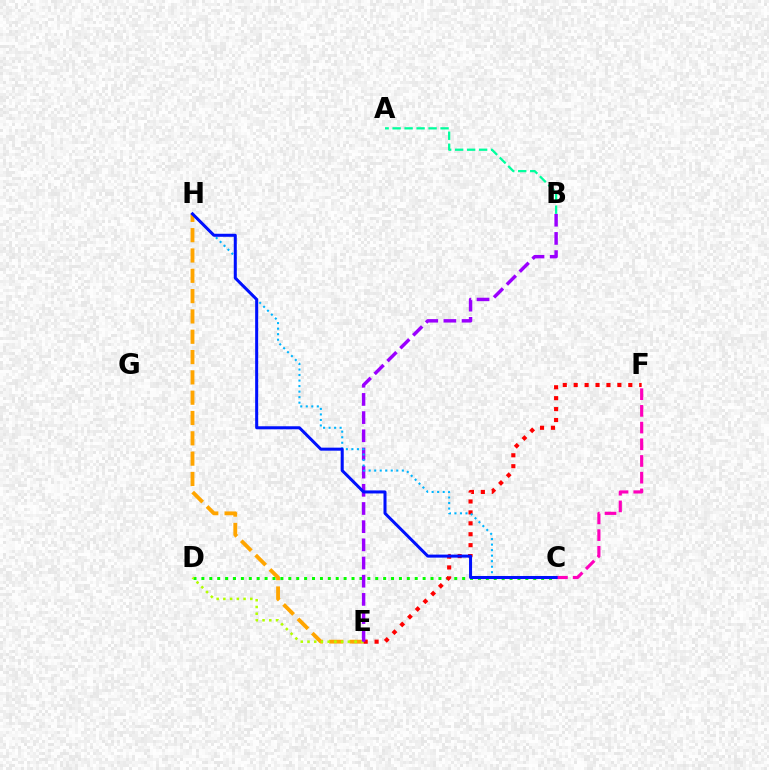{('C', 'D'): [{'color': '#08ff00', 'line_style': 'dotted', 'thickness': 2.15}], ('E', 'H'): [{'color': '#ffa500', 'line_style': 'dashed', 'thickness': 2.76}], ('D', 'E'): [{'color': '#b3ff00', 'line_style': 'dotted', 'thickness': 1.83}], ('E', 'F'): [{'color': '#ff0000', 'line_style': 'dotted', 'thickness': 2.97}], ('B', 'E'): [{'color': '#9b00ff', 'line_style': 'dashed', 'thickness': 2.47}], ('C', 'H'): [{'color': '#00b5ff', 'line_style': 'dotted', 'thickness': 1.5}, {'color': '#0010ff', 'line_style': 'solid', 'thickness': 2.18}], ('C', 'F'): [{'color': '#ff00bd', 'line_style': 'dashed', 'thickness': 2.27}], ('A', 'B'): [{'color': '#00ff9d', 'line_style': 'dashed', 'thickness': 1.63}]}